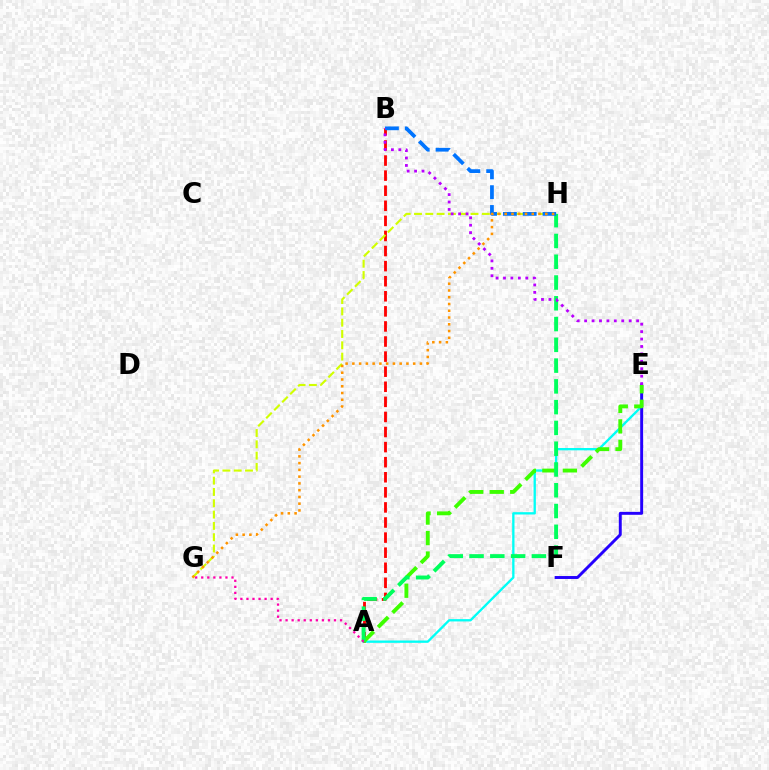{('A', 'E'): [{'color': '#00fff6', 'line_style': 'solid', 'thickness': 1.67}, {'color': '#3dff00', 'line_style': 'dashed', 'thickness': 2.79}], ('A', 'B'): [{'color': '#ff0000', 'line_style': 'dashed', 'thickness': 2.05}], ('E', 'F'): [{'color': '#2500ff', 'line_style': 'solid', 'thickness': 2.11}], ('G', 'H'): [{'color': '#d1ff00', 'line_style': 'dashed', 'thickness': 1.54}, {'color': '#ff9400', 'line_style': 'dotted', 'thickness': 1.84}], ('A', 'H'): [{'color': '#00ff5c', 'line_style': 'dashed', 'thickness': 2.82}], ('B', 'H'): [{'color': '#0074ff', 'line_style': 'dashed', 'thickness': 2.69}], ('A', 'G'): [{'color': '#ff00ac', 'line_style': 'dotted', 'thickness': 1.64}], ('B', 'E'): [{'color': '#b900ff', 'line_style': 'dotted', 'thickness': 2.02}]}